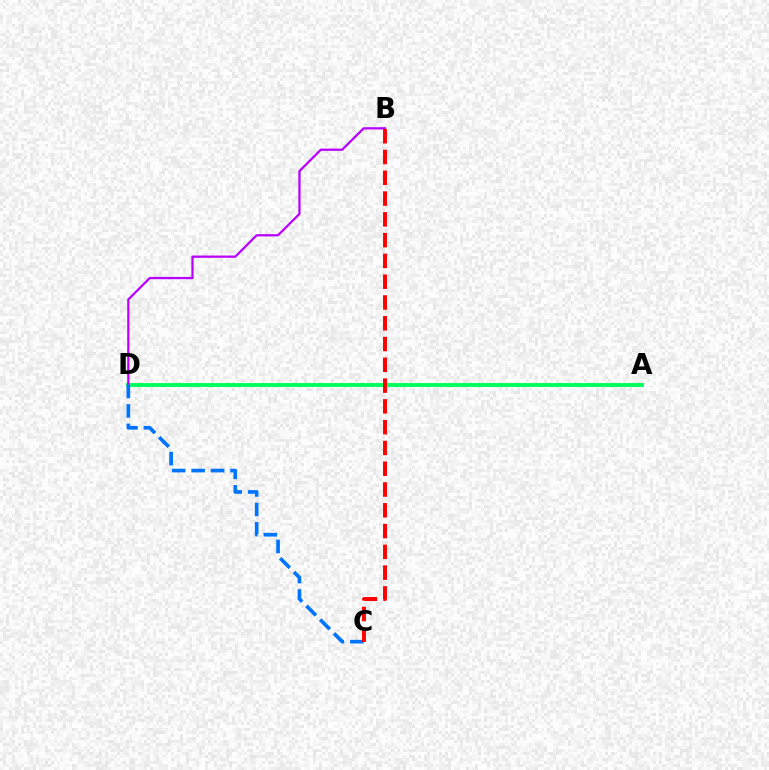{('A', 'D'): [{'color': '#d1ff00', 'line_style': 'dashed', 'thickness': 1.79}, {'color': '#00ff5c', 'line_style': 'solid', 'thickness': 2.8}], ('B', 'D'): [{'color': '#b900ff', 'line_style': 'solid', 'thickness': 1.62}], ('C', 'D'): [{'color': '#0074ff', 'line_style': 'dashed', 'thickness': 2.65}], ('B', 'C'): [{'color': '#ff0000', 'line_style': 'dashed', 'thickness': 2.82}]}